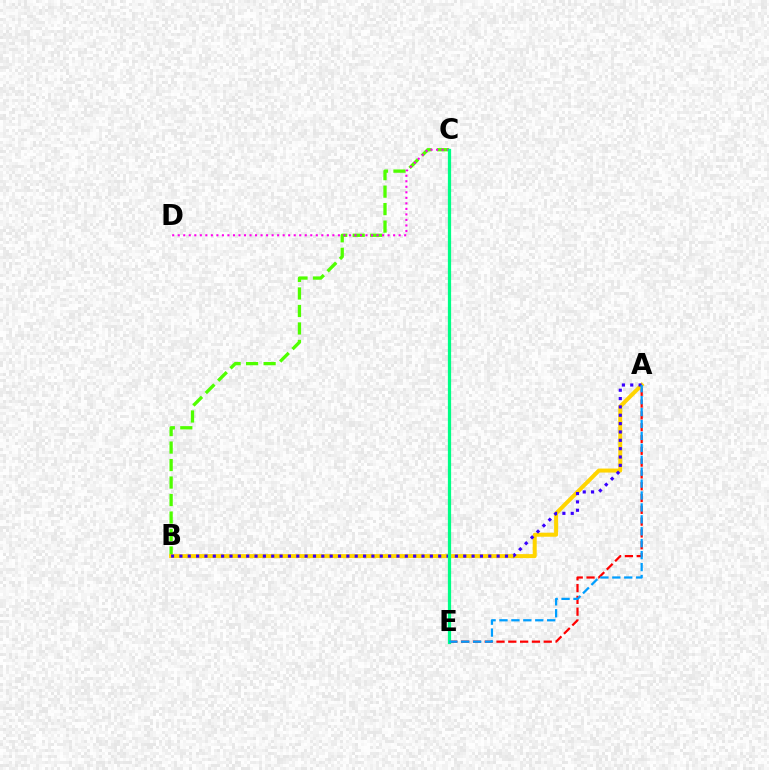{('A', 'E'): [{'color': '#ff0000', 'line_style': 'dashed', 'thickness': 1.6}, {'color': '#009eff', 'line_style': 'dashed', 'thickness': 1.62}], ('B', 'C'): [{'color': '#4fff00', 'line_style': 'dashed', 'thickness': 2.38}], ('A', 'B'): [{'color': '#ffd500', 'line_style': 'solid', 'thickness': 2.88}, {'color': '#3700ff', 'line_style': 'dotted', 'thickness': 2.27}], ('C', 'D'): [{'color': '#ff00ed', 'line_style': 'dotted', 'thickness': 1.5}], ('C', 'E'): [{'color': '#00ff86', 'line_style': 'solid', 'thickness': 2.33}]}